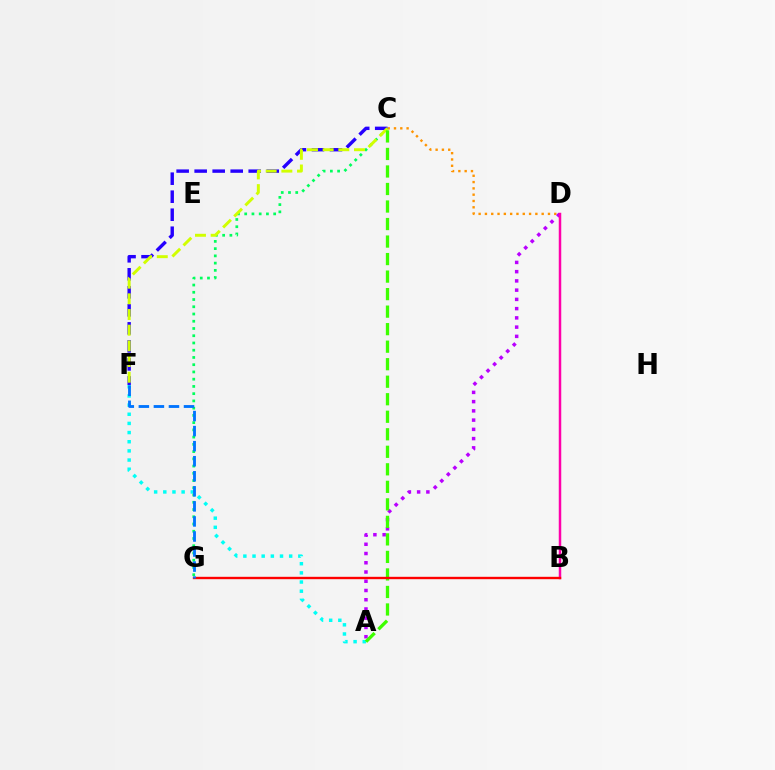{('A', 'F'): [{'color': '#00fff6', 'line_style': 'dotted', 'thickness': 2.49}], ('C', 'D'): [{'color': '#ff9400', 'line_style': 'dotted', 'thickness': 1.71}], ('C', 'G'): [{'color': '#00ff5c', 'line_style': 'dotted', 'thickness': 1.97}], ('C', 'F'): [{'color': '#2500ff', 'line_style': 'dashed', 'thickness': 2.45}, {'color': '#d1ff00', 'line_style': 'dashed', 'thickness': 2.13}], ('A', 'D'): [{'color': '#b900ff', 'line_style': 'dotted', 'thickness': 2.51}], ('B', 'D'): [{'color': '#ff00ac', 'line_style': 'solid', 'thickness': 1.79}], ('A', 'C'): [{'color': '#3dff00', 'line_style': 'dashed', 'thickness': 2.38}], ('B', 'G'): [{'color': '#ff0000', 'line_style': 'solid', 'thickness': 1.71}], ('F', 'G'): [{'color': '#0074ff', 'line_style': 'dashed', 'thickness': 2.04}]}